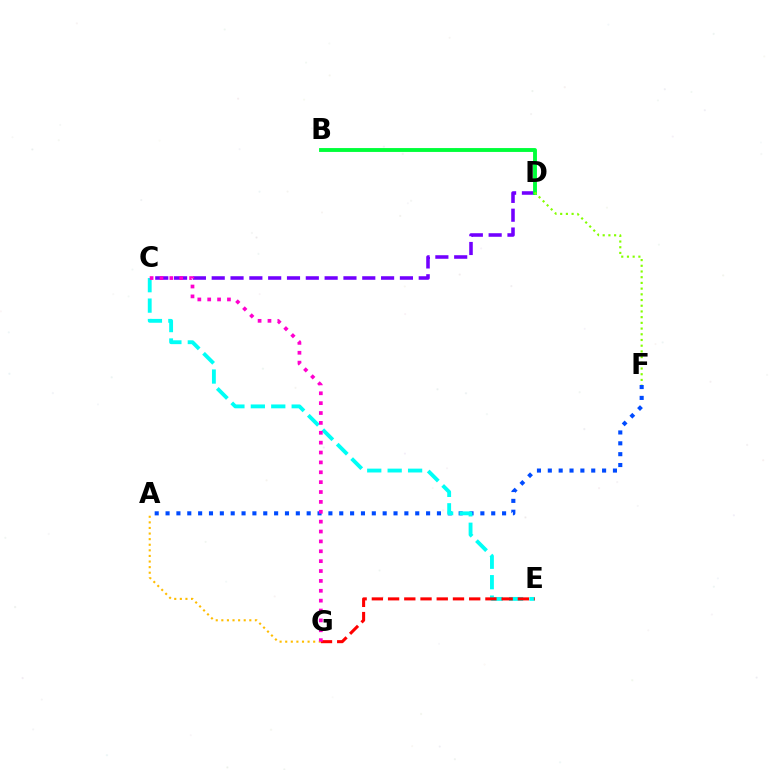{('A', 'F'): [{'color': '#004bff', 'line_style': 'dotted', 'thickness': 2.95}], ('C', 'D'): [{'color': '#7200ff', 'line_style': 'dashed', 'thickness': 2.56}], ('C', 'E'): [{'color': '#00fff6', 'line_style': 'dashed', 'thickness': 2.77}], ('B', 'D'): [{'color': '#00ff39', 'line_style': 'solid', 'thickness': 2.79}], ('E', 'G'): [{'color': '#ff0000', 'line_style': 'dashed', 'thickness': 2.2}], ('A', 'G'): [{'color': '#ffbd00', 'line_style': 'dotted', 'thickness': 1.52}], ('D', 'F'): [{'color': '#84ff00', 'line_style': 'dotted', 'thickness': 1.55}], ('C', 'G'): [{'color': '#ff00cf', 'line_style': 'dotted', 'thickness': 2.68}]}